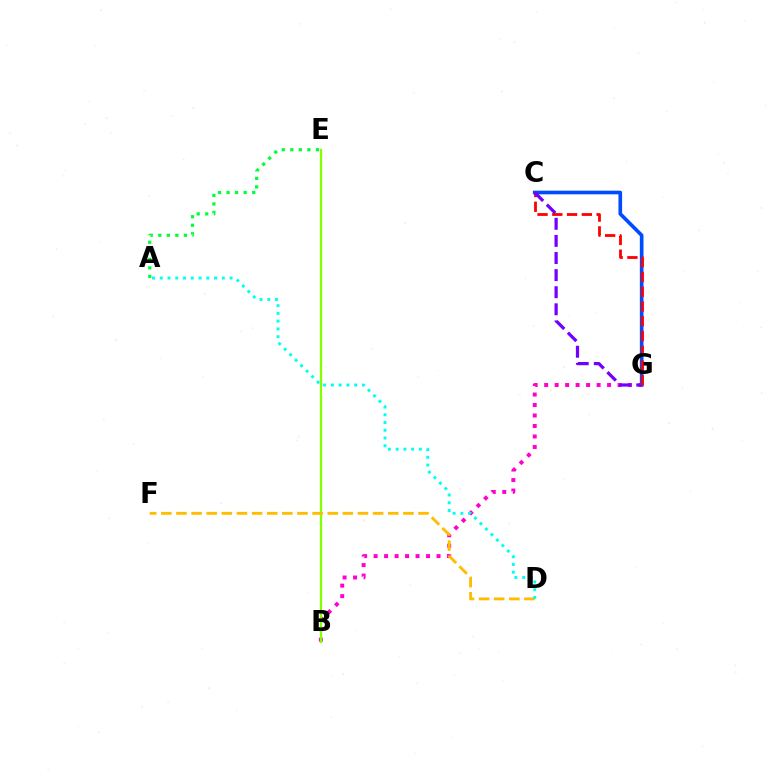{('C', 'G'): [{'color': '#004bff', 'line_style': 'solid', 'thickness': 2.63}, {'color': '#ff0000', 'line_style': 'dashed', 'thickness': 2.01}, {'color': '#7200ff', 'line_style': 'dashed', 'thickness': 2.32}], ('B', 'G'): [{'color': '#ff00cf', 'line_style': 'dotted', 'thickness': 2.85}], ('B', 'E'): [{'color': '#84ff00', 'line_style': 'solid', 'thickness': 1.65}], ('D', 'F'): [{'color': '#ffbd00', 'line_style': 'dashed', 'thickness': 2.06}], ('A', 'E'): [{'color': '#00ff39', 'line_style': 'dotted', 'thickness': 2.32}], ('A', 'D'): [{'color': '#00fff6', 'line_style': 'dotted', 'thickness': 2.11}]}